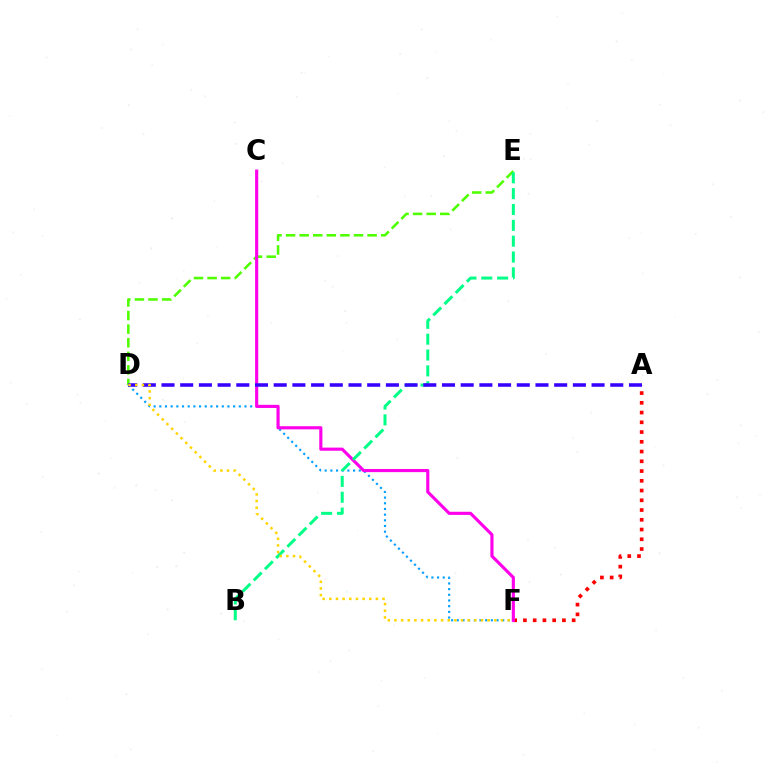{('D', 'E'): [{'color': '#4fff00', 'line_style': 'dashed', 'thickness': 1.85}], ('D', 'F'): [{'color': '#009eff', 'line_style': 'dotted', 'thickness': 1.54}, {'color': '#ffd500', 'line_style': 'dotted', 'thickness': 1.81}], ('A', 'F'): [{'color': '#ff0000', 'line_style': 'dotted', 'thickness': 2.65}], ('C', 'F'): [{'color': '#ff00ed', 'line_style': 'solid', 'thickness': 2.26}], ('B', 'E'): [{'color': '#00ff86', 'line_style': 'dashed', 'thickness': 2.15}], ('A', 'D'): [{'color': '#3700ff', 'line_style': 'dashed', 'thickness': 2.54}]}